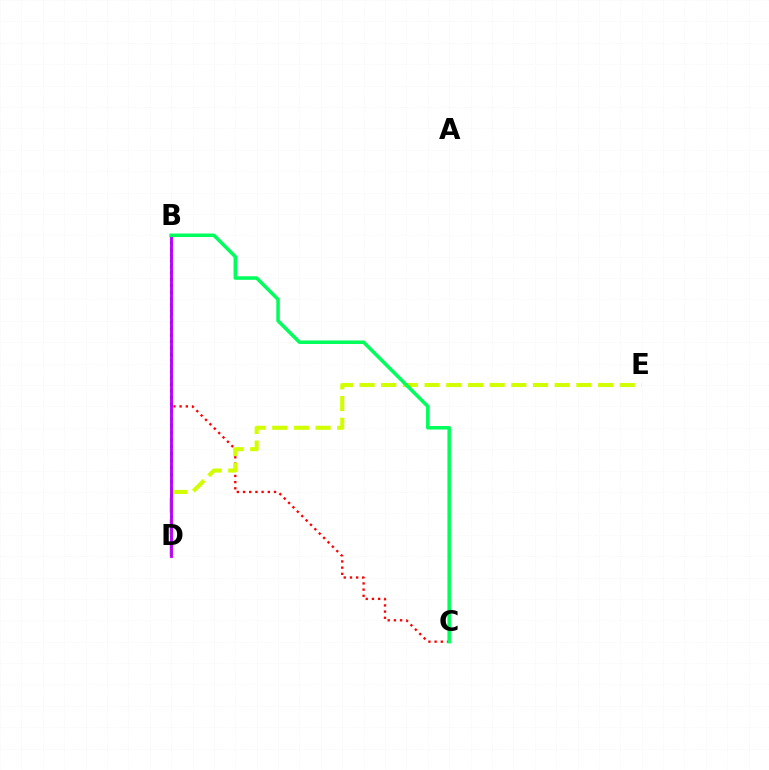{('B', 'D'): [{'color': '#0074ff', 'line_style': 'dotted', 'thickness': 1.9}, {'color': '#b900ff', 'line_style': 'solid', 'thickness': 2.06}], ('B', 'C'): [{'color': '#ff0000', 'line_style': 'dotted', 'thickness': 1.68}, {'color': '#00ff5c', 'line_style': 'solid', 'thickness': 2.53}], ('D', 'E'): [{'color': '#d1ff00', 'line_style': 'dashed', 'thickness': 2.95}]}